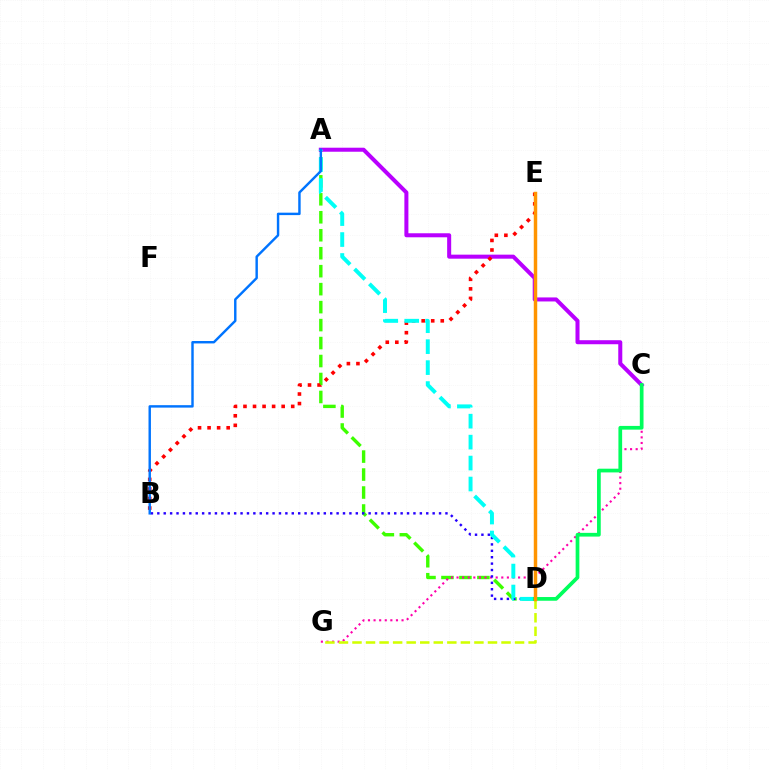{('A', 'D'): [{'color': '#3dff00', 'line_style': 'dashed', 'thickness': 2.44}, {'color': '#00fff6', 'line_style': 'dashed', 'thickness': 2.85}], ('C', 'G'): [{'color': '#ff00ac', 'line_style': 'dotted', 'thickness': 1.52}], ('D', 'G'): [{'color': '#d1ff00', 'line_style': 'dashed', 'thickness': 1.84}], ('A', 'C'): [{'color': '#b900ff', 'line_style': 'solid', 'thickness': 2.9}], ('B', 'D'): [{'color': '#2500ff', 'line_style': 'dotted', 'thickness': 1.74}], ('B', 'E'): [{'color': '#ff0000', 'line_style': 'dotted', 'thickness': 2.59}], ('A', 'B'): [{'color': '#0074ff', 'line_style': 'solid', 'thickness': 1.75}], ('C', 'D'): [{'color': '#00ff5c', 'line_style': 'solid', 'thickness': 2.68}], ('D', 'E'): [{'color': '#ff9400', 'line_style': 'solid', 'thickness': 2.49}]}